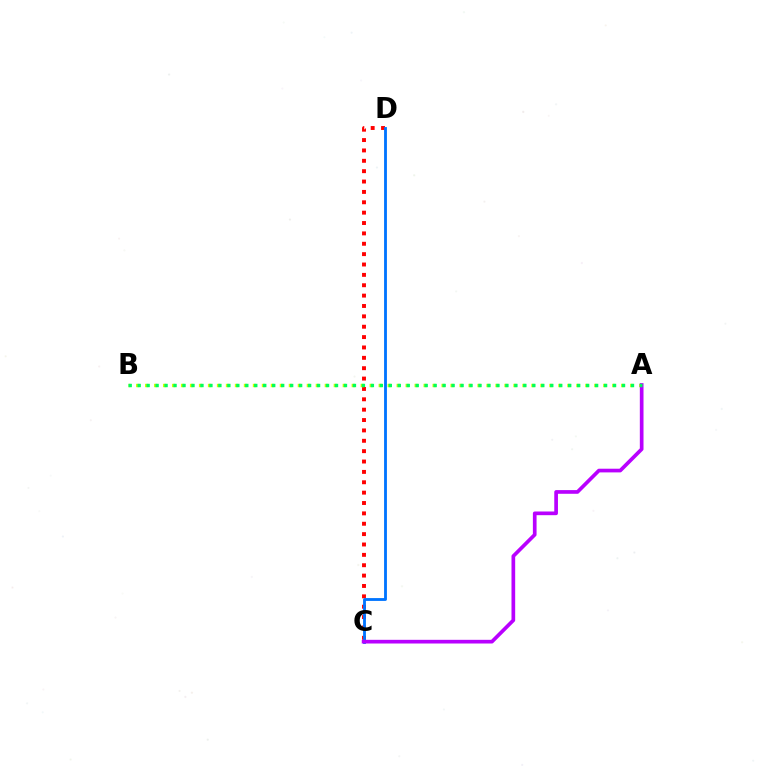{('C', 'D'): [{'color': '#ff0000', 'line_style': 'dotted', 'thickness': 2.82}, {'color': '#0074ff', 'line_style': 'solid', 'thickness': 2.04}], ('A', 'B'): [{'color': '#d1ff00', 'line_style': 'dotted', 'thickness': 2.44}, {'color': '#00ff5c', 'line_style': 'dotted', 'thickness': 2.44}], ('A', 'C'): [{'color': '#b900ff', 'line_style': 'solid', 'thickness': 2.65}]}